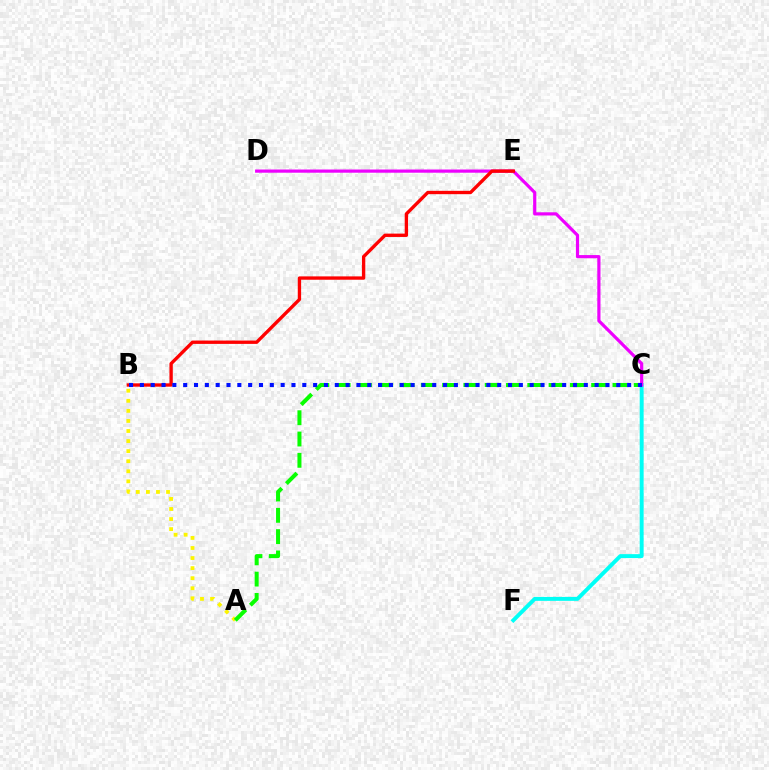{('A', 'B'): [{'color': '#fcf500', 'line_style': 'dotted', 'thickness': 2.73}], ('C', 'F'): [{'color': '#00fff6', 'line_style': 'solid', 'thickness': 2.83}], ('C', 'D'): [{'color': '#ee00ff', 'line_style': 'solid', 'thickness': 2.3}], ('B', 'E'): [{'color': '#ff0000', 'line_style': 'solid', 'thickness': 2.41}], ('A', 'C'): [{'color': '#08ff00', 'line_style': 'dashed', 'thickness': 2.89}], ('B', 'C'): [{'color': '#0010ff', 'line_style': 'dotted', 'thickness': 2.94}]}